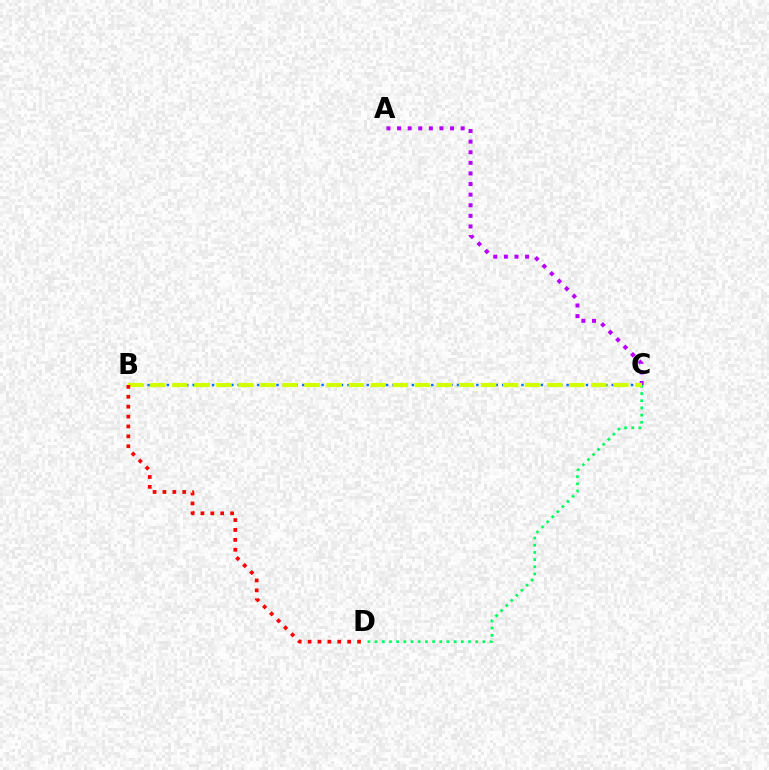{('B', 'C'): [{'color': '#0074ff', 'line_style': 'dotted', 'thickness': 1.75}, {'color': '#d1ff00', 'line_style': 'dashed', 'thickness': 3.0}], ('C', 'D'): [{'color': '#00ff5c', 'line_style': 'dotted', 'thickness': 1.95}], ('A', 'C'): [{'color': '#b900ff', 'line_style': 'dotted', 'thickness': 2.88}], ('B', 'D'): [{'color': '#ff0000', 'line_style': 'dotted', 'thickness': 2.69}]}